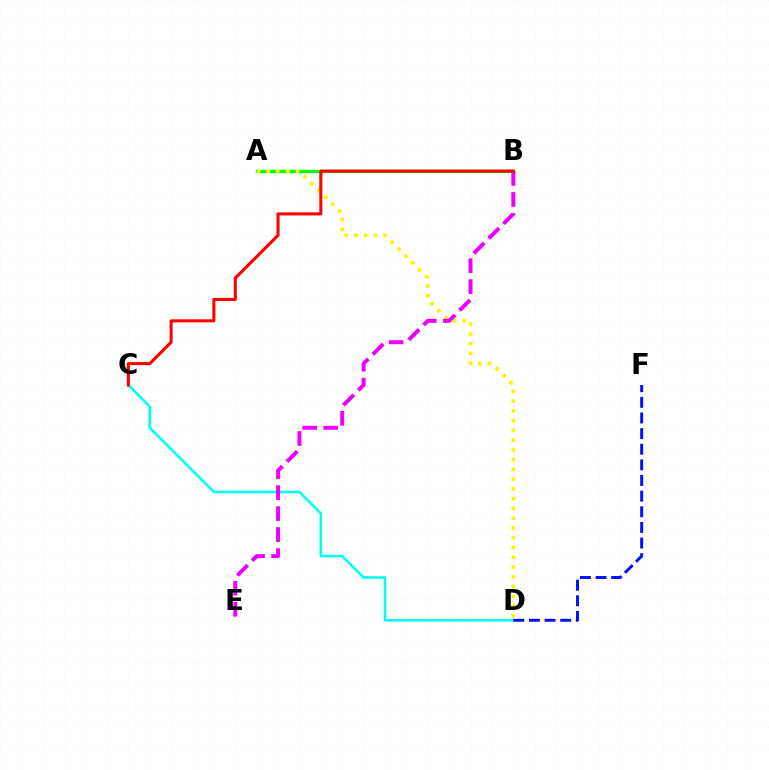{('A', 'B'): [{'color': '#08ff00', 'line_style': 'solid', 'thickness': 2.44}], ('C', 'D'): [{'color': '#00fff6', 'line_style': 'solid', 'thickness': 1.85}], ('D', 'F'): [{'color': '#0010ff', 'line_style': 'dashed', 'thickness': 2.12}], ('A', 'D'): [{'color': '#fcf500', 'line_style': 'dotted', 'thickness': 2.65}], ('B', 'E'): [{'color': '#ee00ff', 'line_style': 'dashed', 'thickness': 2.85}], ('B', 'C'): [{'color': '#ff0000', 'line_style': 'solid', 'thickness': 2.2}]}